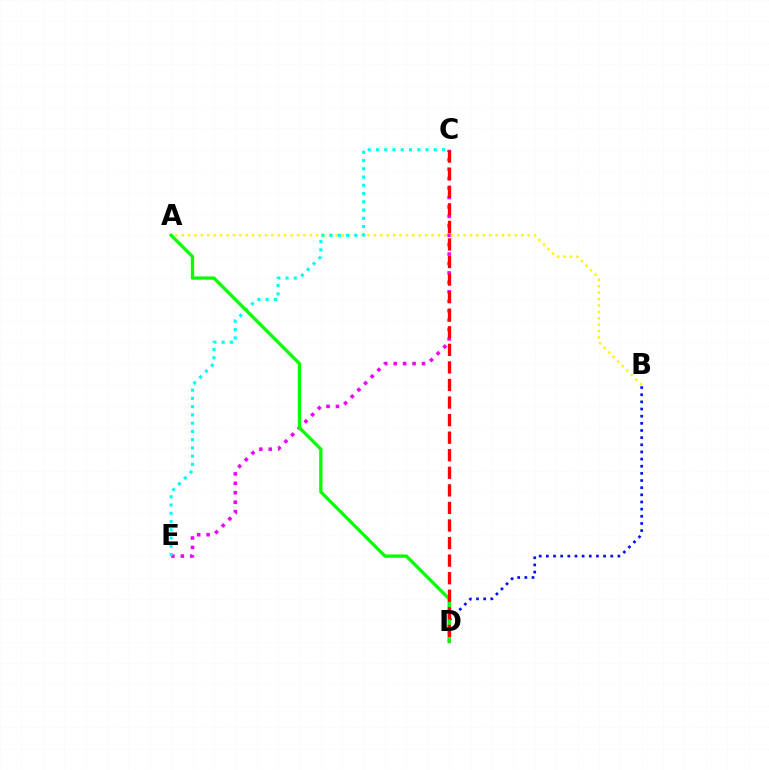{('C', 'E'): [{'color': '#ee00ff', 'line_style': 'dotted', 'thickness': 2.56}, {'color': '#00fff6', 'line_style': 'dotted', 'thickness': 2.24}], ('A', 'B'): [{'color': '#fcf500', 'line_style': 'dotted', 'thickness': 1.74}], ('B', 'D'): [{'color': '#0010ff', 'line_style': 'dotted', 'thickness': 1.94}], ('A', 'D'): [{'color': '#08ff00', 'line_style': 'solid', 'thickness': 2.37}], ('C', 'D'): [{'color': '#ff0000', 'line_style': 'dashed', 'thickness': 2.39}]}